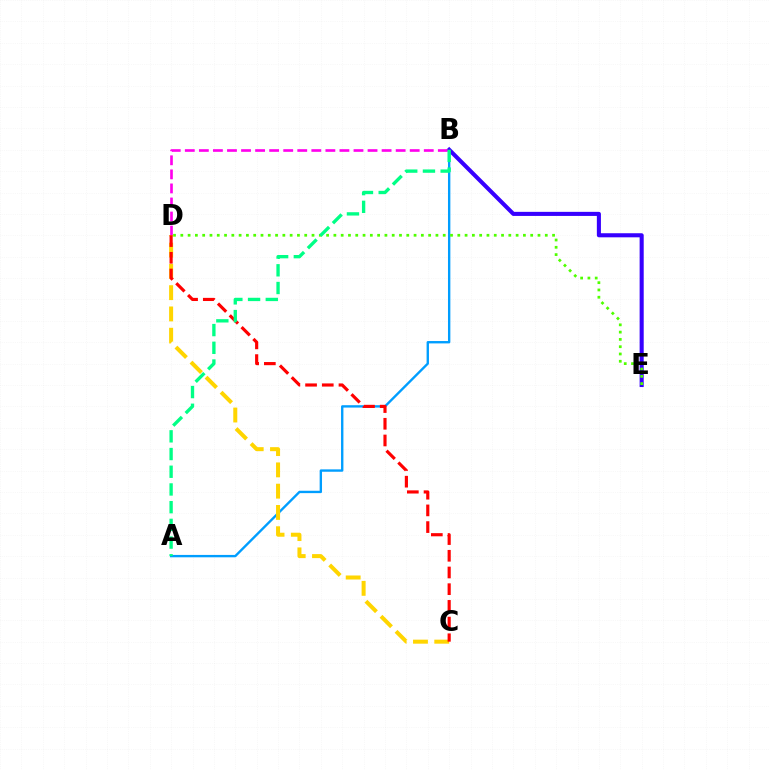{('A', 'B'): [{'color': '#009eff', 'line_style': 'solid', 'thickness': 1.71}, {'color': '#00ff86', 'line_style': 'dashed', 'thickness': 2.41}], ('B', 'E'): [{'color': '#3700ff', 'line_style': 'solid', 'thickness': 2.94}], ('D', 'E'): [{'color': '#4fff00', 'line_style': 'dotted', 'thickness': 1.98}], ('B', 'D'): [{'color': '#ff00ed', 'line_style': 'dashed', 'thickness': 1.91}], ('C', 'D'): [{'color': '#ffd500', 'line_style': 'dashed', 'thickness': 2.89}, {'color': '#ff0000', 'line_style': 'dashed', 'thickness': 2.27}]}